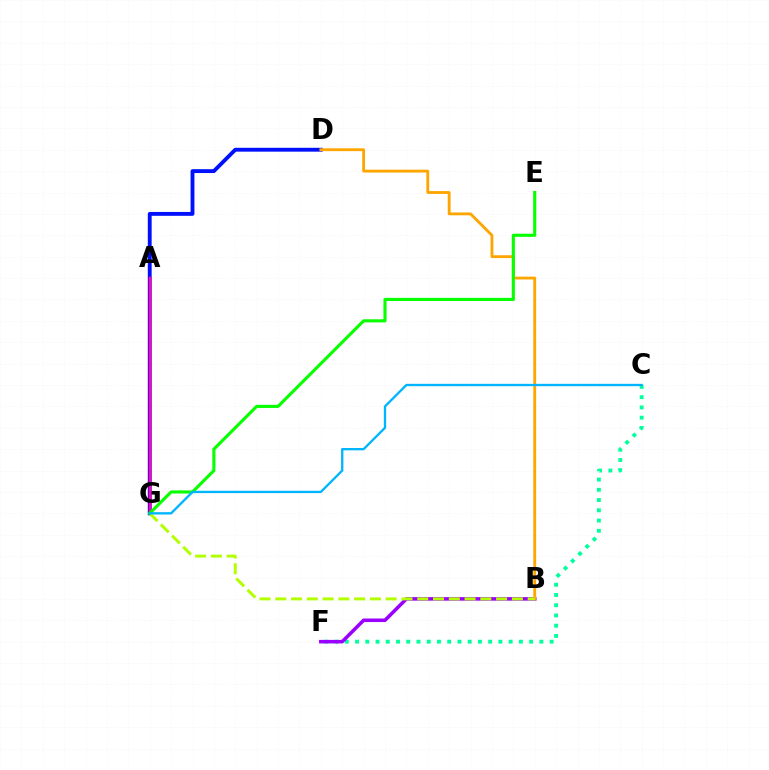{('C', 'F'): [{'color': '#00ff9d', 'line_style': 'dotted', 'thickness': 2.78}], ('D', 'G'): [{'color': '#0010ff', 'line_style': 'solid', 'thickness': 2.78}], ('B', 'F'): [{'color': '#9b00ff', 'line_style': 'solid', 'thickness': 2.55}], ('A', 'G'): [{'color': '#ff0000', 'line_style': 'solid', 'thickness': 1.73}, {'color': '#ff00bd', 'line_style': 'solid', 'thickness': 1.74}], ('B', 'D'): [{'color': '#ffa500', 'line_style': 'solid', 'thickness': 2.04}], ('B', 'G'): [{'color': '#b3ff00', 'line_style': 'dashed', 'thickness': 2.14}], ('E', 'G'): [{'color': '#08ff00', 'line_style': 'solid', 'thickness': 2.24}], ('C', 'G'): [{'color': '#00b5ff', 'line_style': 'solid', 'thickness': 1.68}]}